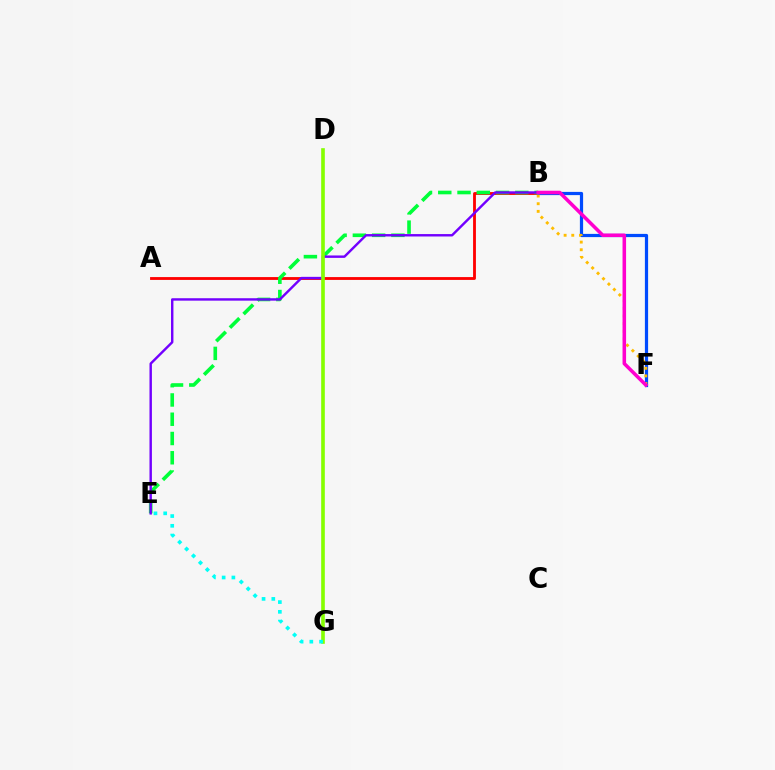{('A', 'B'): [{'color': '#ff0000', 'line_style': 'solid', 'thickness': 2.04}], ('B', 'E'): [{'color': '#00ff39', 'line_style': 'dashed', 'thickness': 2.62}, {'color': '#7200ff', 'line_style': 'solid', 'thickness': 1.74}], ('B', 'F'): [{'color': '#004bff', 'line_style': 'solid', 'thickness': 2.31}, {'color': '#ffbd00', 'line_style': 'dotted', 'thickness': 2.08}, {'color': '#ff00cf', 'line_style': 'solid', 'thickness': 2.55}], ('D', 'G'): [{'color': '#84ff00', 'line_style': 'solid', 'thickness': 2.62}], ('E', 'G'): [{'color': '#00fff6', 'line_style': 'dotted', 'thickness': 2.65}]}